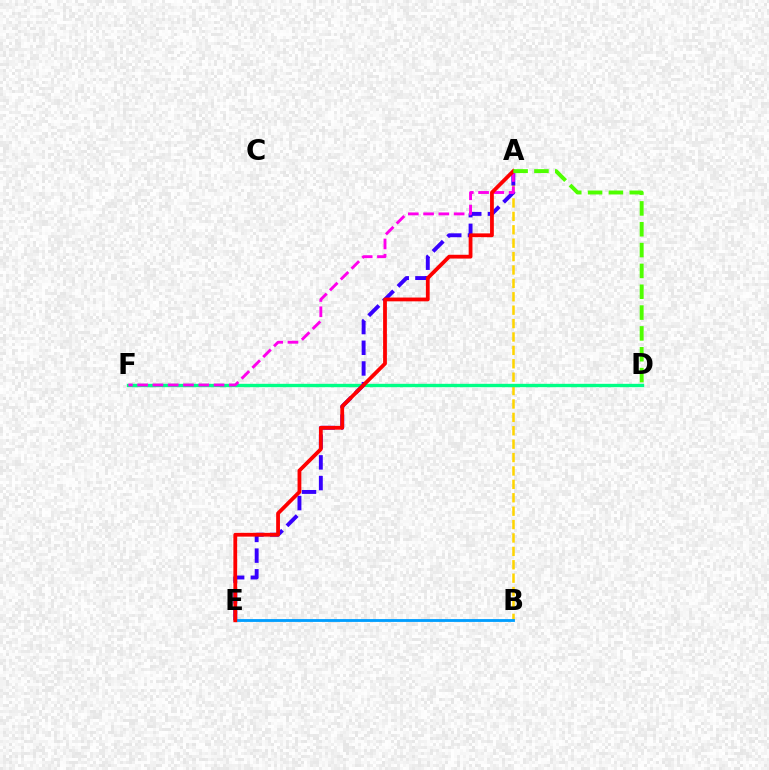{('A', 'B'): [{'color': '#ffd500', 'line_style': 'dashed', 'thickness': 1.82}], ('D', 'F'): [{'color': '#00ff86', 'line_style': 'solid', 'thickness': 2.42}], ('A', 'E'): [{'color': '#3700ff', 'line_style': 'dashed', 'thickness': 2.81}, {'color': '#ff0000', 'line_style': 'solid', 'thickness': 2.73}], ('A', 'F'): [{'color': '#ff00ed', 'line_style': 'dashed', 'thickness': 2.08}], ('B', 'E'): [{'color': '#009eff', 'line_style': 'solid', 'thickness': 2.03}], ('A', 'D'): [{'color': '#4fff00', 'line_style': 'dashed', 'thickness': 2.83}]}